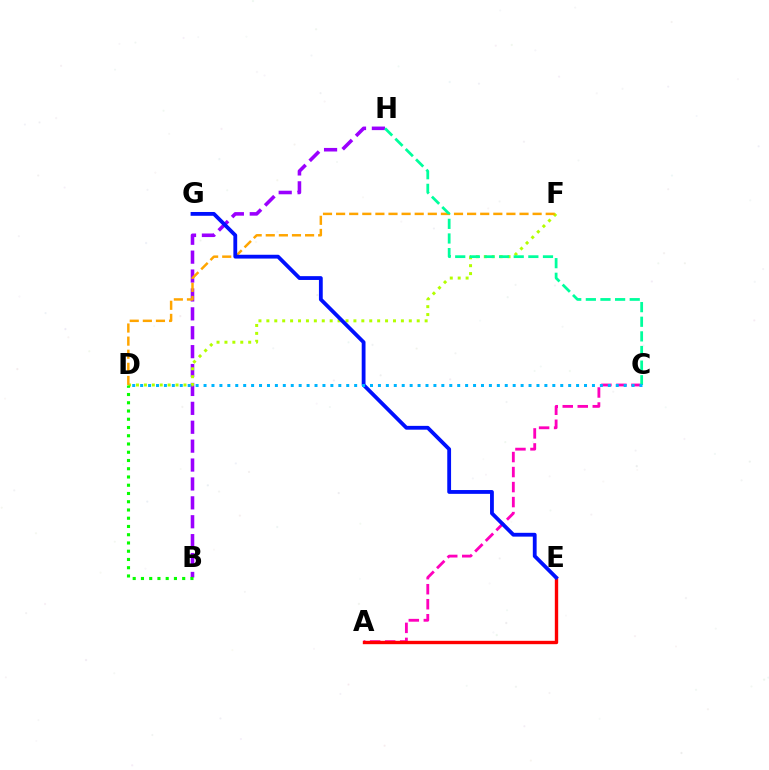{('A', 'C'): [{'color': '#ff00bd', 'line_style': 'dashed', 'thickness': 2.04}], ('B', 'H'): [{'color': '#9b00ff', 'line_style': 'dashed', 'thickness': 2.57}], ('D', 'F'): [{'color': '#b3ff00', 'line_style': 'dotted', 'thickness': 2.15}, {'color': '#ffa500', 'line_style': 'dashed', 'thickness': 1.78}], ('A', 'E'): [{'color': '#ff0000', 'line_style': 'solid', 'thickness': 2.42}], ('E', 'G'): [{'color': '#0010ff', 'line_style': 'solid', 'thickness': 2.74}], ('C', 'H'): [{'color': '#00ff9d', 'line_style': 'dashed', 'thickness': 1.99}], ('C', 'D'): [{'color': '#00b5ff', 'line_style': 'dotted', 'thickness': 2.15}], ('B', 'D'): [{'color': '#08ff00', 'line_style': 'dotted', 'thickness': 2.24}]}